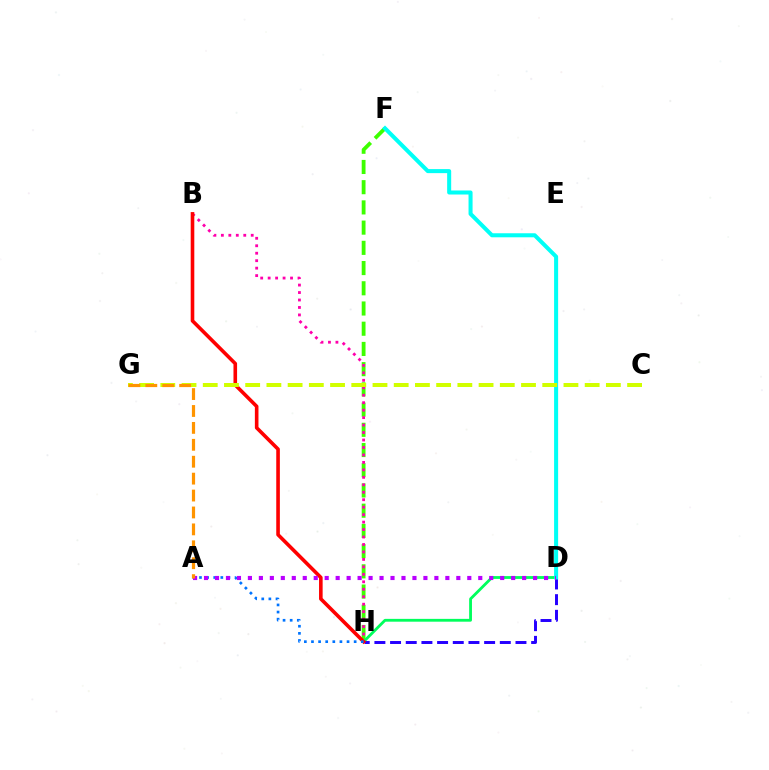{('F', 'H'): [{'color': '#3dff00', 'line_style': 'dashed', 'thickness': 2.75}], ('D', 'H'): [{'color': '#00ff5c', 'line_style': 'solid', 'thickness': 2.03}, {'color': '#2500ff', 'line_style': 'dashed', 'thickness': 2.13}], ('B', 'H'): [{'color': '#ff00ac', 'line_style': 'dotted', 'thickness': 2.03}, {'color': '#ff0000', 'line_style': 'solid', 'thickness': 2.6}], ('D', 'F'): [{'color': '#00fff6', 'line_style': 'solid', 'thickness': 2.91}], ('C', 'G'): [{'color': '#d1ff00', 'line_style': 'dashed', 'thickness': 2.88}], ('A', 'H'): [{'color': '#0074ff', 'line_style': 'dotted', 'thickness': 1.93}], ('A', 'D'): [{'color': '#b900ff', 'line_style': 'dotted', 'thickness': 2.98}], ('A', 'G'): [{'color': '#ff9400', 'line_style': 'dashed', 'thickness': 2.3}]}